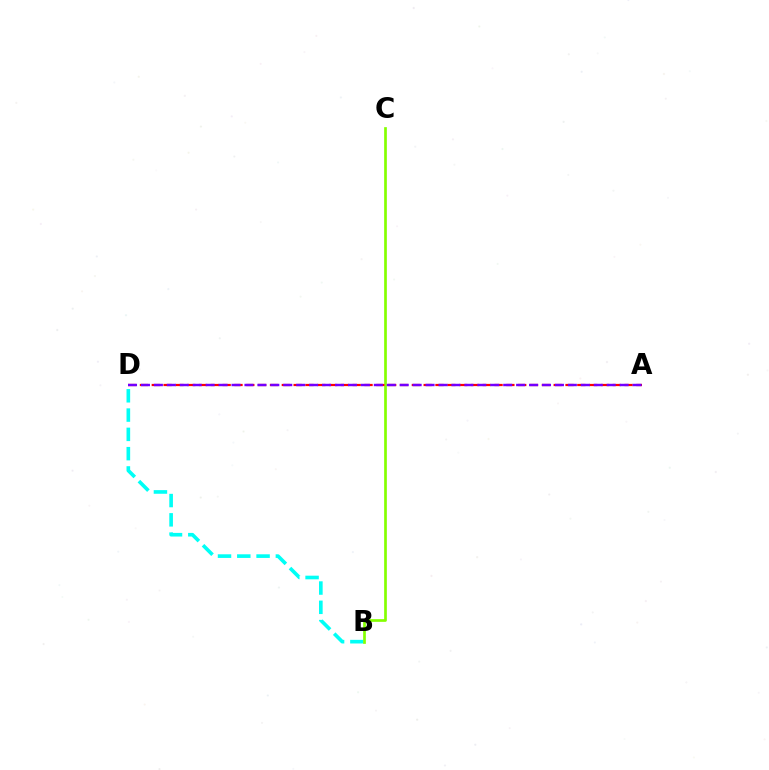{('B', 'D'): [{'color': '#00fff6', 'line_style': 'dashed', 'thickness': 2.62}], ('B', 'C'): [{'color': '#84ff00', 'line_style': 'solid', 'thickness': 1.94}], ('A', 'D'): [{'color': '#ff0000', 'line_style': 'dashed', 'thickness': 1.61}, {'color': '#7200ff', 'line_style': 'dashed', 'thickness': 1.76}]}